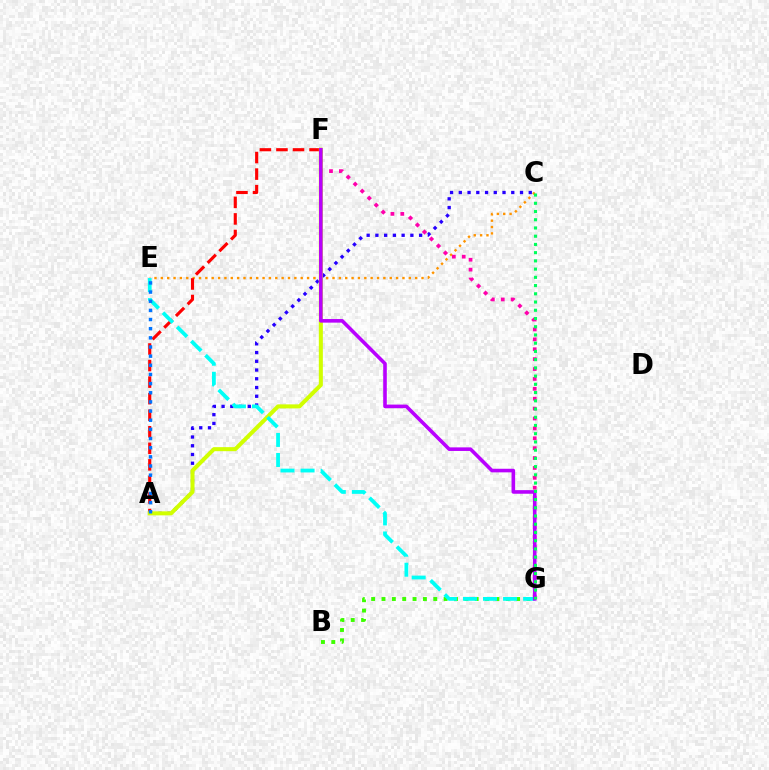{('B', 'G'): [{'color': '#3dff00', 'line_style': 'dotted', 'thickness': 2.81}], ('A', 'C'): [{'color': '#2500ff', 'line_style': 'dotted', 'thickness': 2.38}], ('C', 'E'): [{'color': '#ff9400', 'line_style': 'dotted', 'thickness': 1.73}], ('A', 'F'): [{'color': '#ff0000', 'line_style': 'dashed', 'thickness': 2.25}, {'color': '#d1ff00', 'line_style': 'solid', 'thickness': 2.91}], ('F', 'G'): [{'color': '#ff00ac', 'line_style': 'dotted', 'thickness': 2.69}, {'color': '#b900ff', 'line_style': 'solid', 'thickness': 2.59}], ('E', 'G'): [{'color': '#00fff6', 'line_style': 'dashed', 'thickness': 2.72}], ('C', 'G'): [{'color': '#00ff5c', 'line_style': 'dotted', 'thickness': 2.24}], ('A', 'E'): [{'color': '#0074ff', 'line_style': 'dotted', 'thickness': 2.49}]}